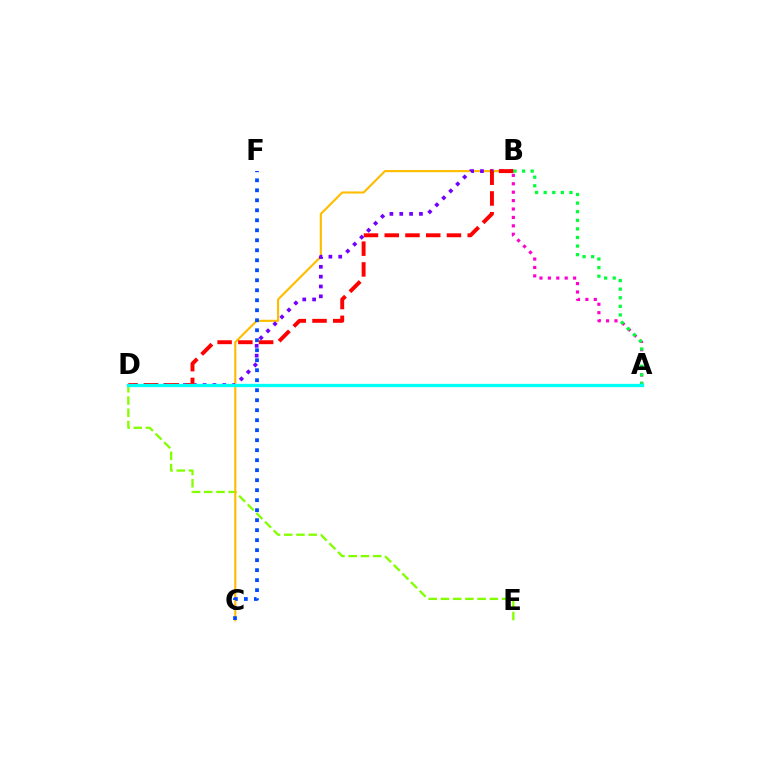{('D', 'E'): [{'color': '#84ff00', 'line_style': 'dashed', 'thickness': 1.66}], ('B', 'C'): [{'color': '#ffbd00', 'line_style': 'solid', 'thickness': 1.54}], ('C', 'F'): [{'color': '#004bff', 'line_style': 'dotted', 'thickness': 2.72}], ('B', 'D'): [{'color': '#7200ff', 'line_style': 'dotted', 'thickness': 2.67}, {'color': '#ff0000', 'line_style': 'dashed', 'thickness': 2.82}], ('A', 'B'): [{'color': '#ff00cf', 'line_style': 'dotted', 'thickness': 2.29}, {'color': '#00ff39', 'line_style': 'dotted', 'thickness': 2.33}], ('A', 'D'): [{'color': '#00fff6', 'line_style': 'solid', 'thickness': 2.38}]}